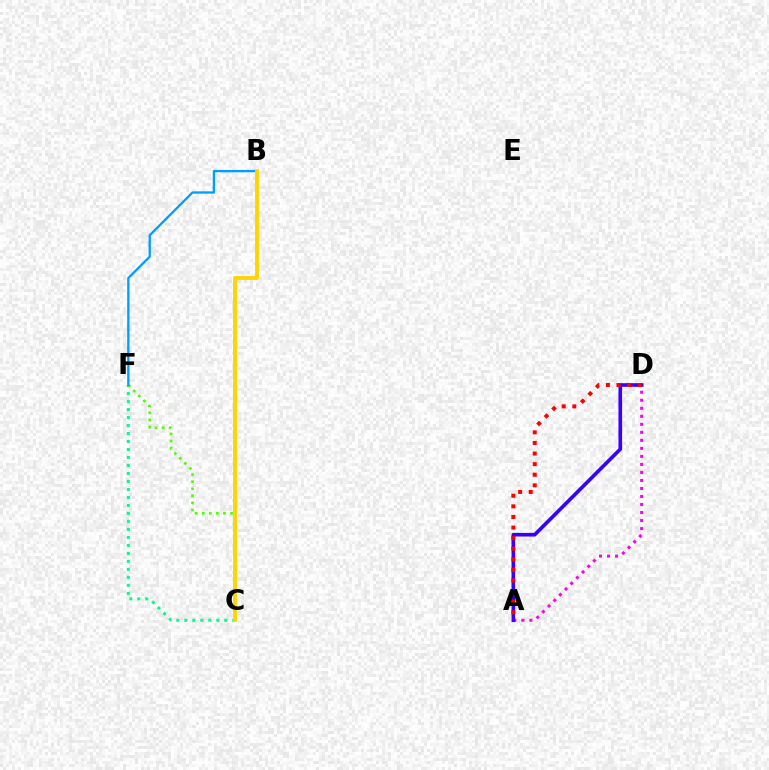{('C', 'F'): [{'color': '#00ff86', 'line_style': 'dotted', 'thickness': 2.17}, {'color': '#4fff00', 'line_style': 'dotted', 'thickness': 1.92}], ('A', 'D'): [{'color': '#ff00ed', 'line_style': 'dotted', 'thickness': 2.18}, {'color': '#3700ff', 'line_style': 'solid', 'thickness': 2.62}, {'color': '#ff0000', 'line_style': 'dotted', 'thickness': 2.88}], ('B', 'F'): [{'color': '#009eff', 'line_style': 'solid', 'thickness': 1.67}], ('B', 'C'): [{'color': '#ffd500', 'line_style': 'solid', 'thickness': 2.78}]}